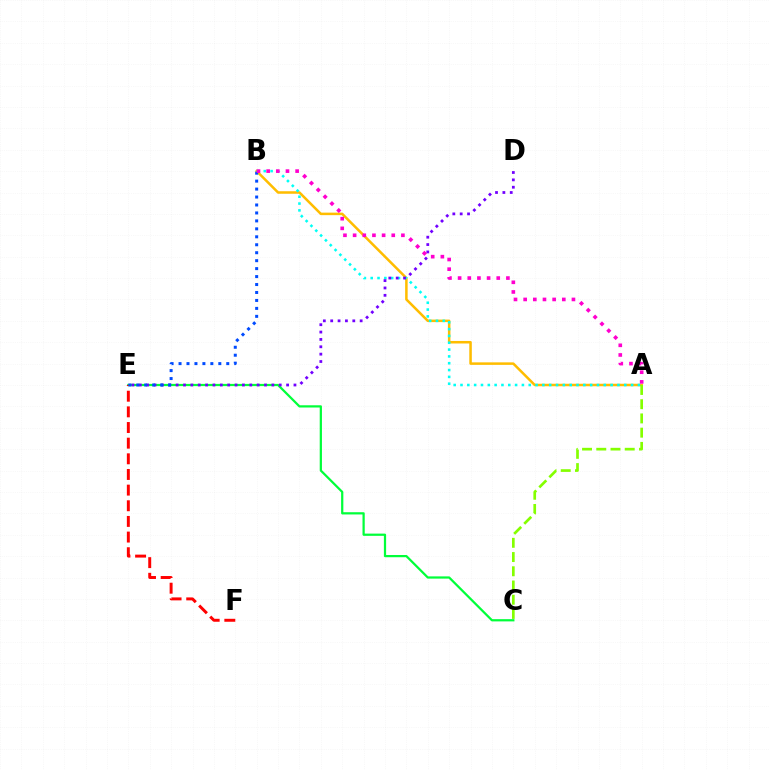{('C', 'E'): [{'color': '#00ff39', 'line_style': 'solid', 'thickness': 1.61}], ('A', 'B'): [{'color': '#ffbd00', 'line_style': 'solid', 'thickness': 1.82}, {'color': '#00fff6', 'line_style': 'dotted', 'thickness': 1.85}, {'color': '#ff00cf', 'line_style': 'dotted', 'thickness': 2.62}], ('D', 'E'): [{'color': '#7200ff', 'line_style': 'dotted', 'thickness': 2.0}], ('E', 'F'): [{'color': '#ff0000', 'line_style': 'dashed', 'thickness': 2.13}], ('B', 'E'): [{'color': '#004bff', 'line_style': 'dotted', 'thickness': 2.16}], ('A', 'C'): [{'color': '#84ff00', 'line_style': 'dashed', 'thickness': 1.93}]}